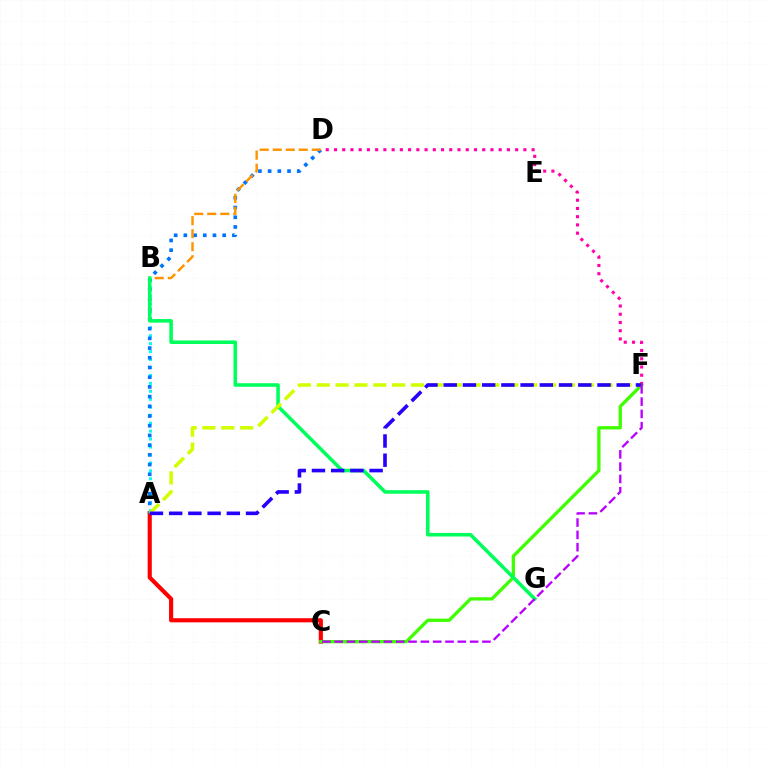{('A', 'B'): [{'color': '#00fff6', 'line_style': 'dotted', 'thickness': 2.16}], ('A', 'C'): [{'color': '#ff0000', 'line_style': 'solid', 'thickness': 2.98}], ('A', 'D'): [{'color': '#0074ff', 'line_style': 'dotted', 'thickness': 2.64}], ('B', 'D'): [{'color': '#ff9400', 'line_style': 'dashed', 'thickness': 1.77}], ('C', 'F'): [{'color': '#3dff00', 'line_style': 'solid', 'thickness': 2.36}, {'color': '#b900ff', 'line_style': 'dashed', 'thickness': 1.67}], ('B', 'G'): [{'color': '#00ff5c', 'line_style': 'solid', 'thickness': 2.57}], ('D', 'F'): [{'color': '#ff00ac', 'line_style': 'dotted', 'thickness': 2.24}], ('A', 'F'): [{'color': '#d1ff00', 'line_style': 'dashed', 'thickness': 2.56}, {'color': '#2500ff', 'line_style': 'dashed', 'thickness': 2.61}]}